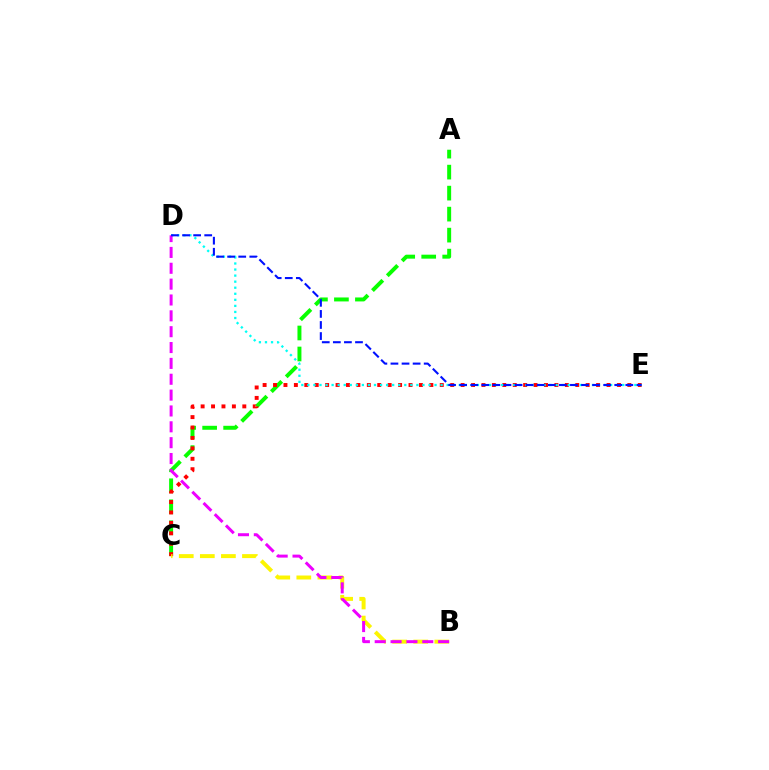{('A', 'C'): [{'color': '#08ff00', 'line_style': 'dashed', 'thickness': 2.85}], ('C', 'E'): [{'color': '#ff0000', 'line_style': 'dotted', 'thickness': 2.83}], ('D', 'E'): [{'color': '#00fff6', 'line_style': 'dotted', 'thickness': 1.65}, {'color': '#0010ff', 'line_style': 'dashed', 'thickness': 1.51}], ('B', 'C'): [{'color': '#fcf500', 'line_style': 'dashed', 'thickness': 2.86}], ('B', 'D'): [{'color': '#ee00ff', 'line_style': 'dashed', 'thickness': 2.15}]}